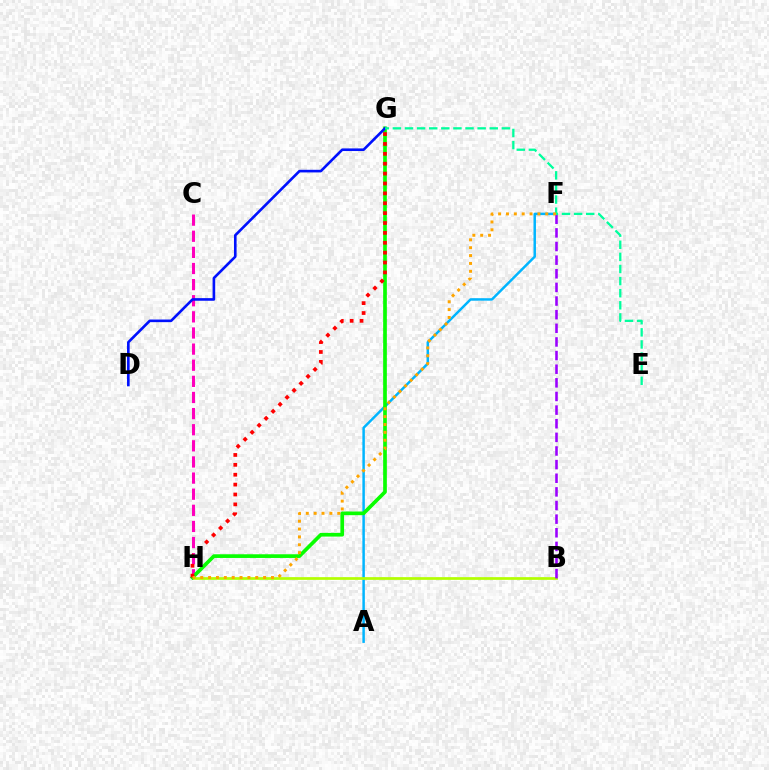{('A', 'F'): [{'color': '#00b5ff', 'line_style': 'solid', 'thickness': 1.79}], ('C', 'H'): [{'color': '#ff00bd', 'line_style': 'dashed', 'thickness': 2.19}], ('B', 'H'): [{'color': '#b3ff00', 'line_style': 'solid', 'thickness': 1.95}], ('B', 'F'): [{'color': '#9b00ff', 'line_style': 'dashed', 'thickness': 1.85}], ('G', 'H'): [{'color': '#08ff00', 'line_style': 'solid', 'thickness': 2.65}, {'color': '#ff0000', 'line_style': 'dotted', 'thickness': 2.69}], ('D', 'G'): [{'color': '#0010ff', 'line_style': 'solid', 'thickness': 1.89}], ('E', 'G'): [{'color': '#00ff9d', 'line_style': 'dashed', 'thickness': 1.64}], ('F', 'H'): [{'color': '#ffa500', 'line_style': 'dotted', 'thickness': 2.14}]}